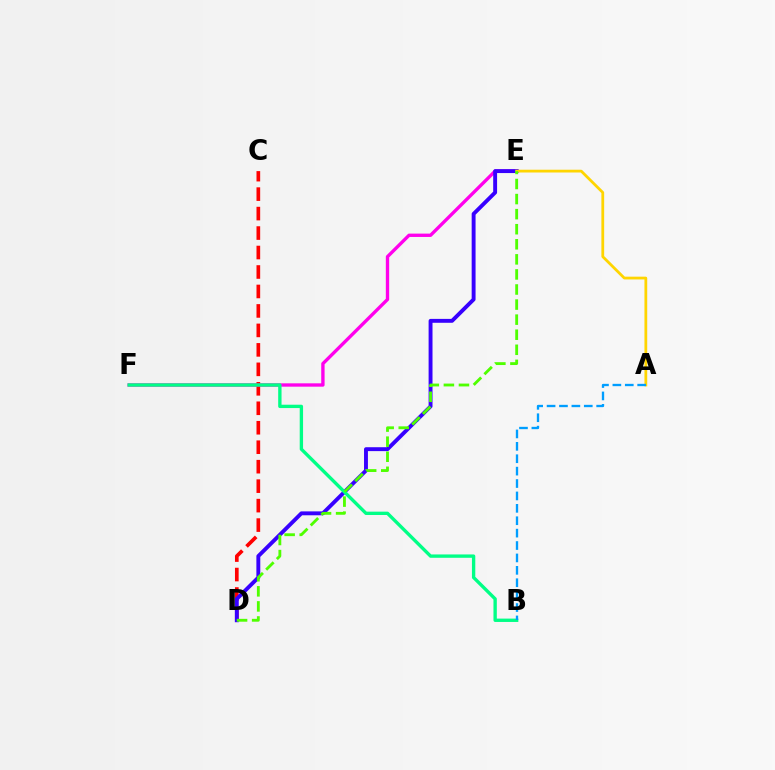{('C', 'D'): [{'color': '#ff0000', 'line_style': 'dashed', 'thickness': 2.64}], ('E', 'F'): [{'color': '#ff00ed', 'line_style': 'solid', 'thickness': 2.41}], ('D', 'E'): [{'color': '#3700ff', 'line_style': 'solid', 'thickness': 2.81}, {'color': '#4fff00', 'line_style': 'dashed', 'thickness': 2.05}], ('A', 'E'): [{'color': '#ffd500', 'line_style': 'solid', 'thickness': 1.99}], ('B', 'F'): [{'color': '#00ff86', 'line_style': 'solid', 'thickness': 2.41}], ('A', 'B'): [{'color': '#009eff', 'line_style': 'dashed', 'thickness': 1.68}]}